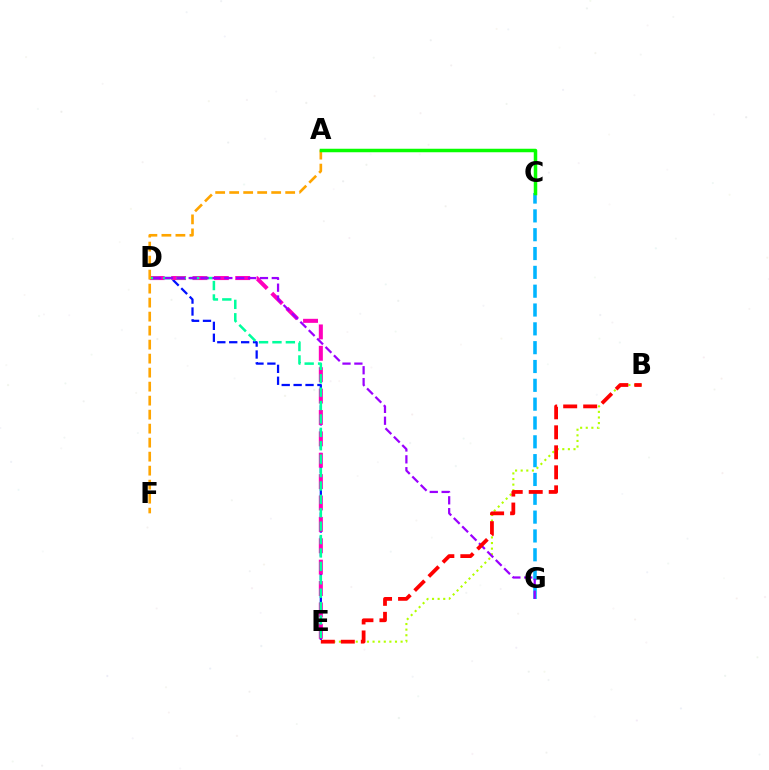{('C', 'G'): [{'color': '#00b5ff', 'line_style': 'dashed', 'thickness': 2.56}], ('D', 'E'): [{'color': '#0010ff', 'line_style': 'dashed', 'thickness': 1.62}, {'color': '#ff00bd', 'line_style': 'dashed', 'thickness': 2.9}, {'color': '#00ff9d', 'line_style': 'dashed', 'thickness': 1.82}], ('B', 'E'): [{'color': '#b3ff00', 'line_style': 'dotted', 'thickness': 1.52}, {'color': '#ff0000', 'line_style': 'dashed', 'thickness': 2.72}], ('D', 'G'): [{'color': '#9b00ff', 'line_style': 'dashed', 'thickness': 1.61}], ('A', 'F'): [{'color': '#ffa500', 'line_style': 'dashed', 'thickness': 1.9}], ('A', 'C'): [{'color': '#08ff00', 'line_style': 'solid', 'thickness': 2.52}]}